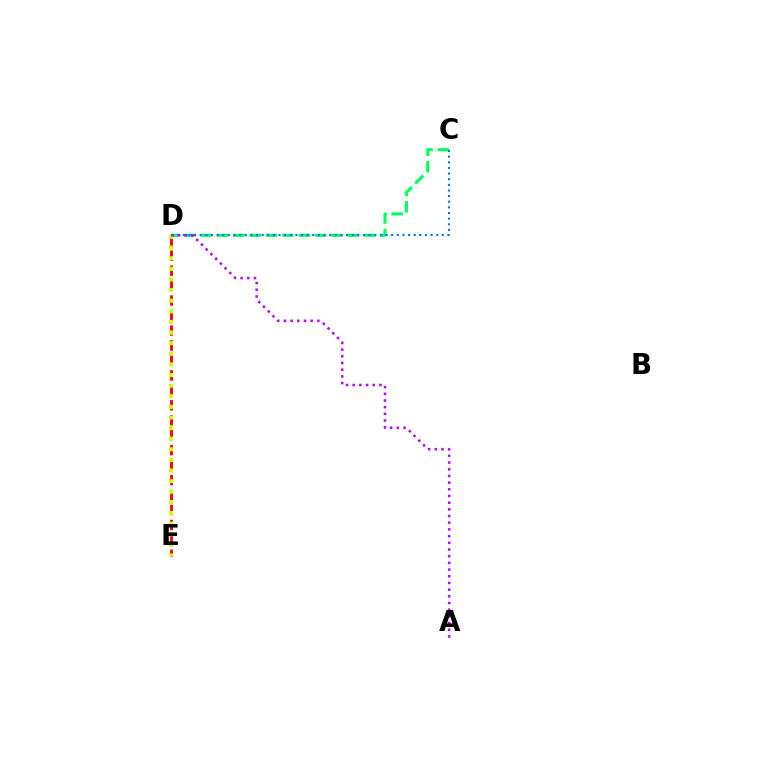{('C', 'D'): [{'color': '#00ff5c', 'line_style': 'dashed', 'thickness': 2.22}, {'color': '#0074ff', 'line_style': 'dotted', 'thickness': 1.53}], ('D', 'E'): [{'color': '#ff0000', 'line_style': 'dashed', 'thickness': 2.03}, {'color': '#d1ff00', 'line_style': 'dotted', 'thickness': 2.88}], ('A', 'D'): [{'color': '#b900ff', 'line_style': 'dotted', 'thickness': 1.82}]}